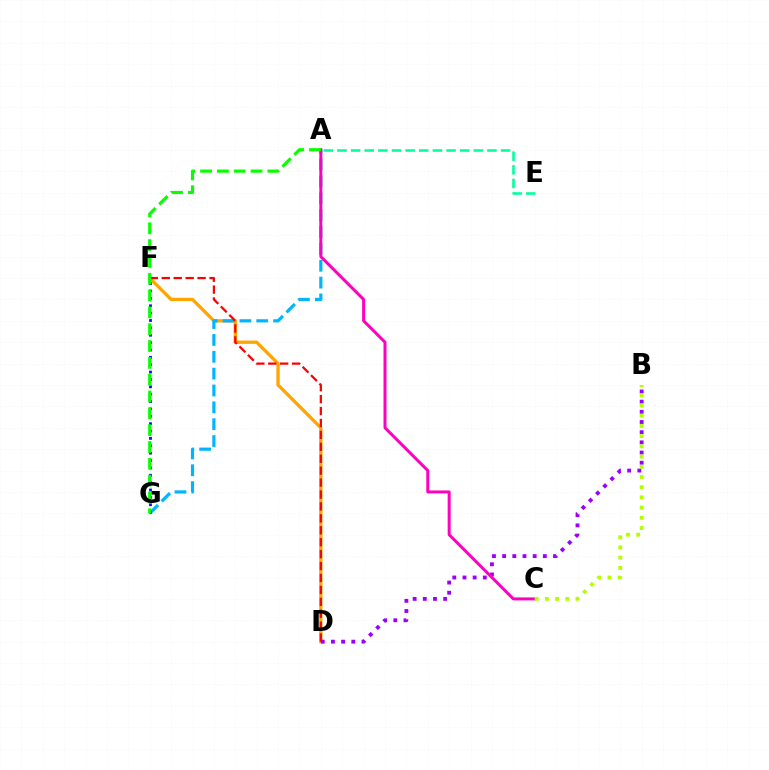{('A', 'E'): [{'color': '#00ff9d', 'line_style': 'dashed', 'thickness': 1.85}], ('D', 'F'): [{'color': '#ffa500', 'line_style': 'solid', 'thickness': 2.38}, {'color': '#ff0000', 'line_style': 'dashed', 'thickness': 1.62}], ('B', 'D'): [{'color': '#9b00ff', 'line_style': 'dotted', 'thickness': 2.76}], ('A', 'G'): [{'color': '#00b5ff', 'line_style': 'dashed', 'thickness': 2.29}, {'color': '#08ff00', 'line_style': 'dashed', 'thickness': 2.29}], ('A', 'C'): [{'color': '#ff00bd', 'line_style': 'solid', 'thickness': 2.15}], ('F', 'G'): [{'color': '#0010ff', 'line_style': 'dotted', 'thickness': 2.0}], ('B', 'C'): [{'color': '#b3ff00', 'line_style': 'dotted', 'thickness': 2.77}]}